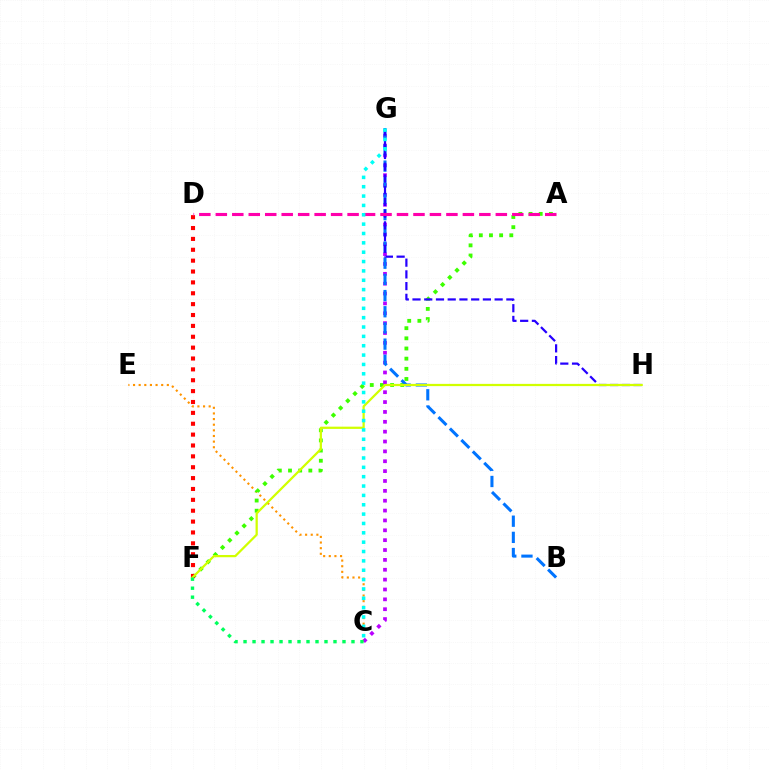{('C', 'E'): [{'color': '#ff9400', 'line_style': 'dotted', 'thickness': 1.53}], ('A', 'F'): [{'color': '#3dff00', 'line_style': 'dotted', 'thickness': 2.76}], ('C', 'G'): [{'color': '#b900ff', 'line_style': 'dotted', 'thickness': 2.68}, {'color': '#00fff6', 'line_style': 'dotted', 'thickness': 2.54}], ('B', 'G'): [{'color': '#0074ff', 'line_style': 'dashed', 'thickness': 2.2}], ('G', 'H'): [{'color': '#2500ff', 'line_style': 'dashed', 'thickness': 1.59}], ('D', 'F'): [{'color': '#ff0000', 'line_style': 'dotted', 'thickness': 2.95}], ('F', 'H'): [{'color': '#d1ff00', 'line_style': 'solid', 'thickness': 1.62}], ('A', 'D'): [{'color': '#ff00ac', 'line_style': 'dashed', 'thickness': 2.24}], ('C', 'F'): [{'color': '#00ff5c', 'line_style': 'dotted', 'thickness': 2.44}]}